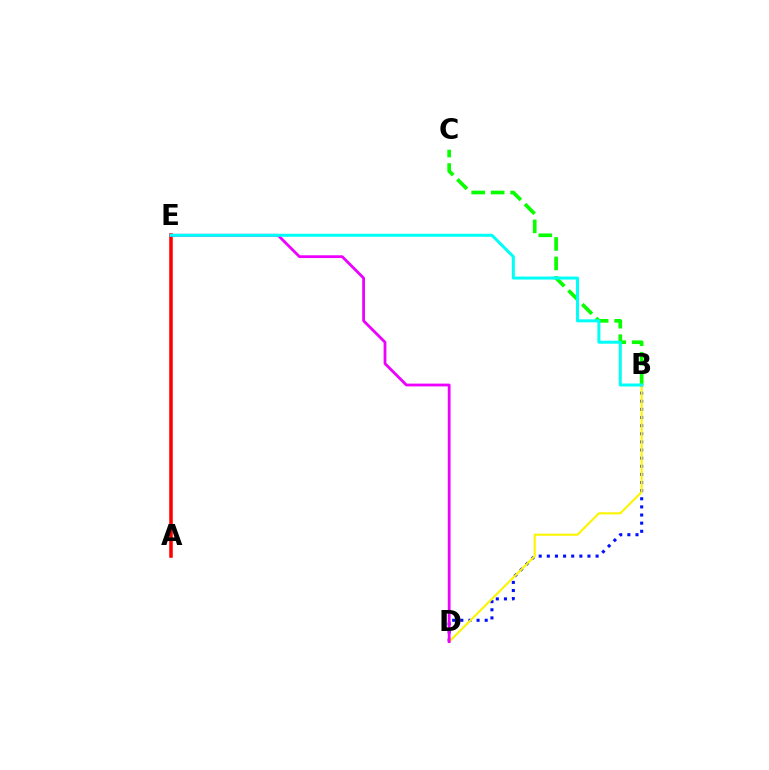{('B', 'D'): [{'color': '#0010ff', 'line_style': 'dotted', 'thickness': 2.21}, {'color': '#fcf500', 'line_style': 'solid', 'thickness': 1.53}], ('B', 'C'): [{'color': '#08ff00', 'line_style': 'dashed', 'thickness': 2.65}], ('A', 'E'): [{'color': '#ff0000', 'line_style': 'solid', 'thickness': 2.55}], ('D', 'E'): [{'color': '#ee00ff', 'line_style': 'solid', 'thickness': 2.01}], ('B', 'E'): [{'color': '#00fff6', 'line_style': 'solid', 'thickness': 2.16}]}